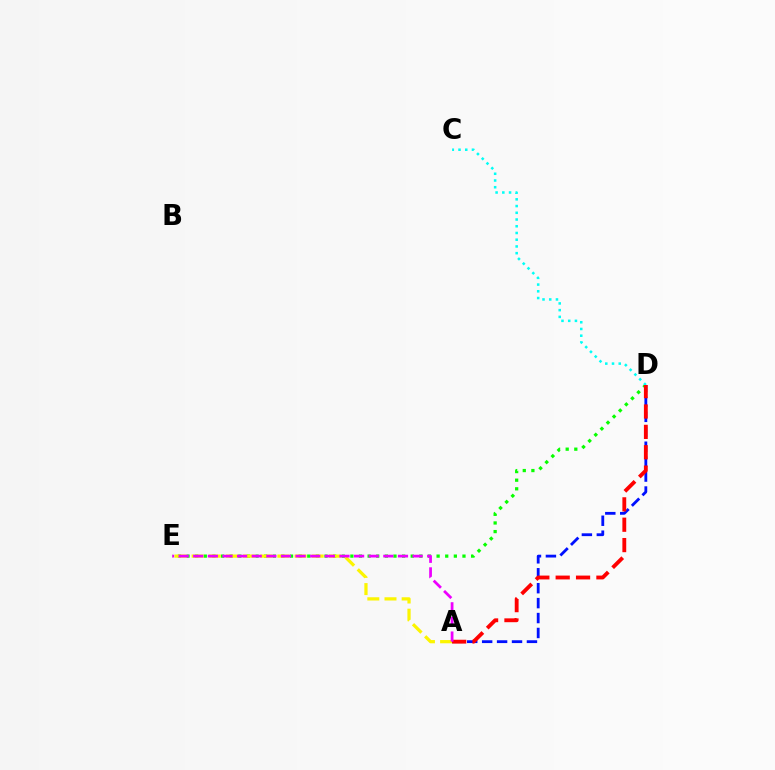{('A', 'D'): [{'color': '#0010ff', 'line_style': 'dashed', 'thickness': 2.03}, {'color': '#ff0000', 'line_style': 'dashed', 'thickness': 2.77}], ('D', 'E'): [{'color': '#08ff00', 'line_style': 'dotted', 'thickness': 2.34}], ('A', 'E'): [{'color': '#fcf500', 'line_style': 'dashed', 'thickness': 2.33}, {'color': '#ee00ff', 'line_style': 'dashed', 'thickness': 1.99}], ('C', 'D'): [{'color': '#00fff6', 'line_style': 'dotted', 'thickness': 1.83}]}